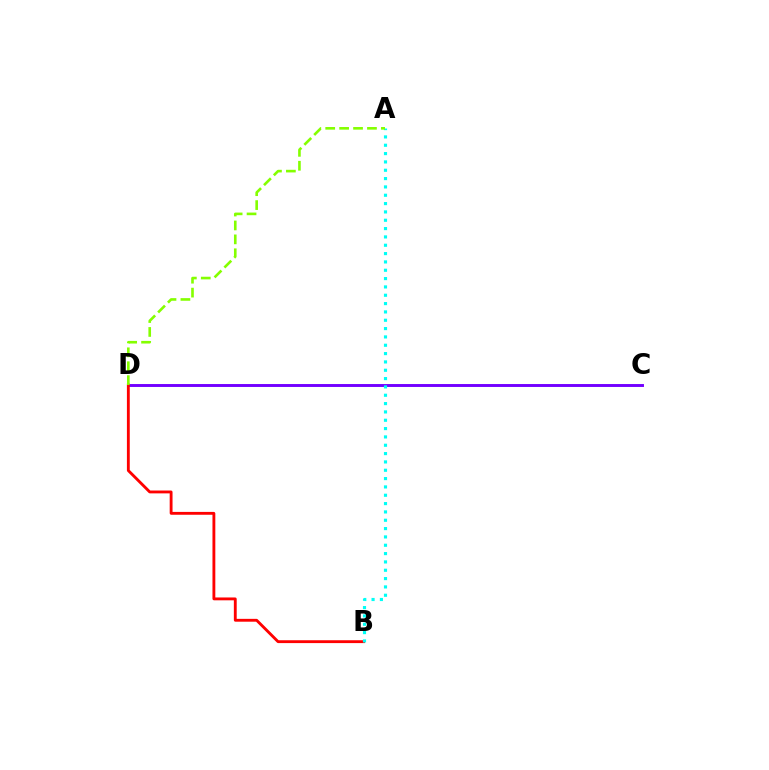{('C', 'D'): [{'color': '#7200ff', 'line_style': 'solid', 'thickness': 2.11}], ('B', 'D'): [{'color': '#ff0000', 'line_style': 'solid', 'thickness': 2.05}], ('A', 'B'): [{'color': '#00fff6', 'line_style': 'dotted', 'thickness': 2.26}], ('A', 'D'): [{'color': '#84ff00', 'line_style': 'dashed', 'thickness': 1.89}]}